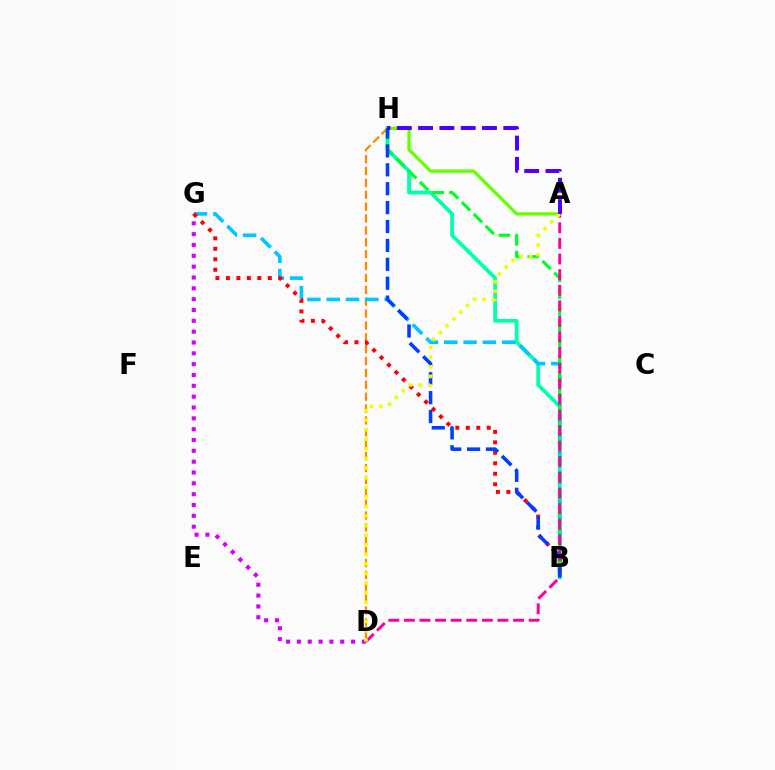{('D', 'H'): [{'color': '#ff8800', 'line_style': 'dashed', 'thickness': 1.61}], ('B', 'H'): [{'color': '#00ffaf', 'line_style': 'solid', 'thickness': 2.72}, {'color': '#00ff27', 'line_style': 'dashed', 'thickness': 2.28}, {'color': '#003fff', 'line_style': 'dashed', 'thickness': 2.57}], ('A', 'H'): [{'color': '#66ff00', 'line_style': 'solid', 'thickness': 2.36}, {'color': '#4f00ff', 'line_style': 'dashed', 'thickness': 2.89}], ('D', 'G'): [{'color': '#d600ff', 'line_style': 'dotted', 'thickness': 2.94}], ('B', 'G'): [{'color': '#00c7ff', 'line_style': 'dashed', 'thickness': 2.62}, {'color': '#ff0000', 'line_style': 'dotted', 'thickness': 2.85}], ('A', 'D'): [{'color': '#ff00a0', 'line_style': 'dashed', 'thickness': 2.12}, {'color': '#eeff00', 'line_style': 'dotted', 'thickness': 2.6}]}